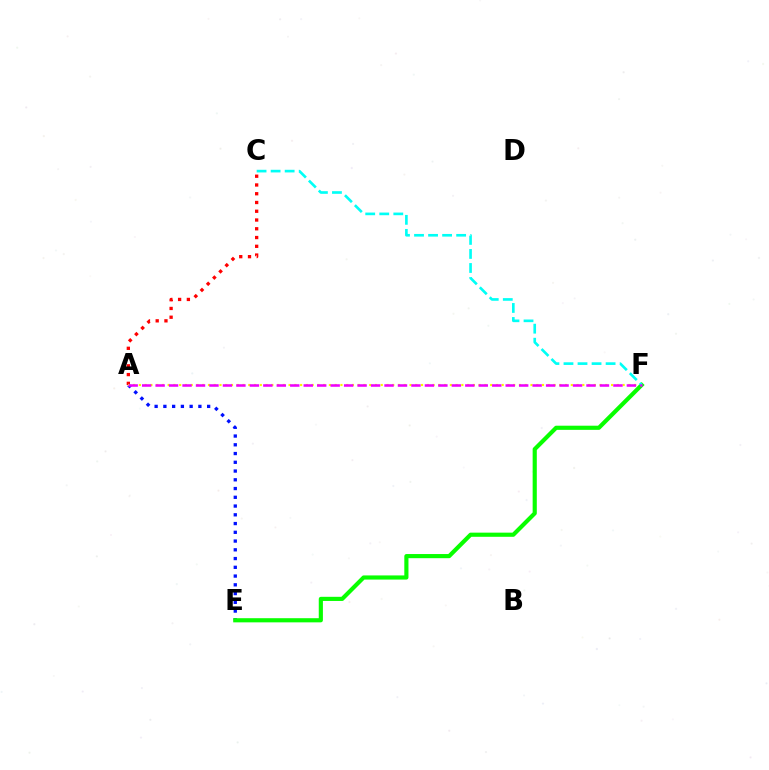{('A', 'C'): [{'color': '#ff0000', 'line_style': 'dotted', 'thickness': 2.38}], ('A', 'E'): [{'color': '#0010ff', 'line_style': 'dotted', 'thickness': 2.38}], ('A', 'F'): [{'color': '#fcf500', 'line_style': 'dotted', 'thickness': 1.56}, {'color': '#ee00ff', 'line_style': 'dashed', 'thickness': 1.83}], ('E', 'F'): [{'color': '#08ff00', 'line_style': 'solid', 'thickness': 2.99}], ('C', 'F'): [{'color': '#00fff6', 'line_style': 'dashed', 'thickness': 1.91}]}